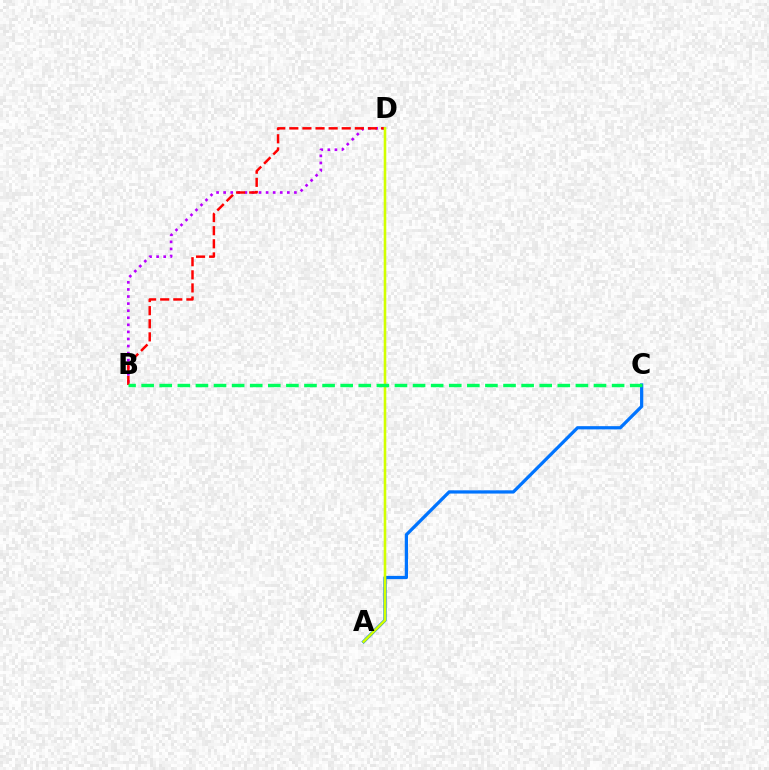{('A', 'C'): [{'color': '#0074ff', 'line_style': 'solid', 'thickness': 2.34}], ('B', 'D'): [{'color': '#b900ff', 'line_style': 'dotted', 'thickness': 1.92}, {'color': '#ff0000', 'line_style': 'dashed', 'thickness': 1.78}], ('A', 'D'): [{'color': '#d1ff00', 'line_style': 'solid', 'thickness': 1.86}], ('B', 'C'): [{'color': '#00ff5c', 'line_style': 'dashed', 'thickness': 2.46}]}